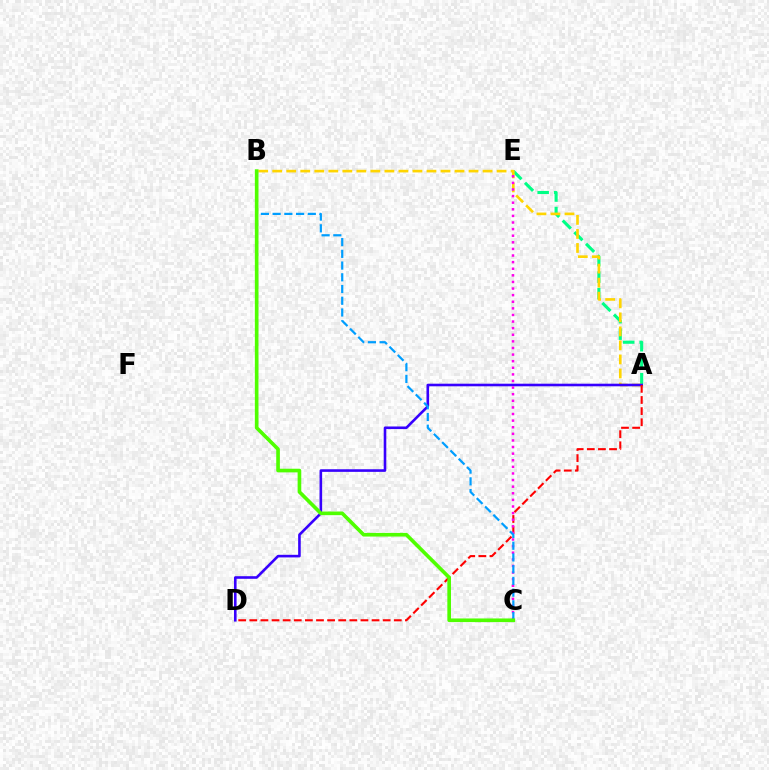{('A', 'E'): [{'color': '#00ff86', 'line_style': 'dashed', 'thickness': 2.24}], ('A', 'B'): [{'color': '#ffd500', 'line_style': 'dashed', 'thickness': 1.91}], ('A', 'D'): [{'color': '#3700ff', 'line_style': 'solid', 'thickness': 1.88}, {'color': '#ff0000', 'line_style': 'dashed', 'thickness': 1.51}], ('C', 'E'): [{'color': '#ff00ed', 'line_style': 'dotted', 'thickness': 1.79}], ('B', 'C'): [{'color': '#009eff', 'line_style': 'dashed', 'thickness': 1.59}, {'color': '#4fff00', 'line_style': 'solid', 'thickness': 2.62}]}